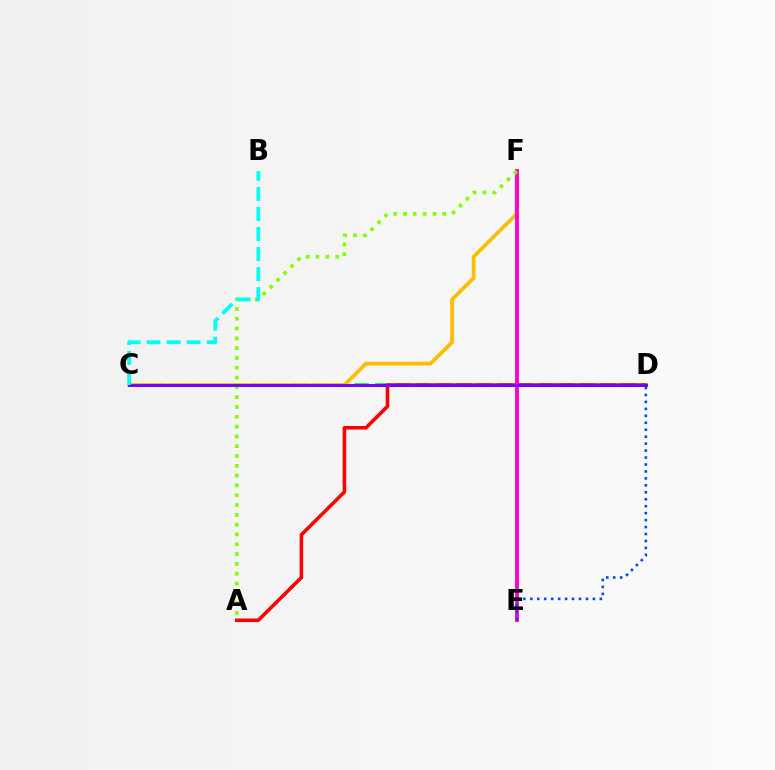{('C', 'D'): [{'color': '#00ff39', 'line_style': 'dashed', 'thickness': 2.78}, {'color': '#7200ff', 'line_style': 'solid', 'thickness': 2.1}], ('A', 'D'): [{'color': '#ff0000', 'line_style': 'solid', 'thickness': 2.56}], ('C', 'F'): [{'color': '#ffbd00', 'line_style': 'solid', 'thickness': 2.69}], ('E', 'F'): [{'color': '#ff00cf', 'line_style': 'solid', 'thickness': 2.79}], ('A', 'F'): [{'color': '#84ff00', 'line_style': 'dotted', 'thickness': 2.66}], ('D', 'E'): [{'color': '#004bff', 'line_style': 'dotted', 'thickness': 1.89}], ('B', 'C'): [{'color': '#00fff6', 'line_style': 'dashed', 'thickness': 2.72}]}